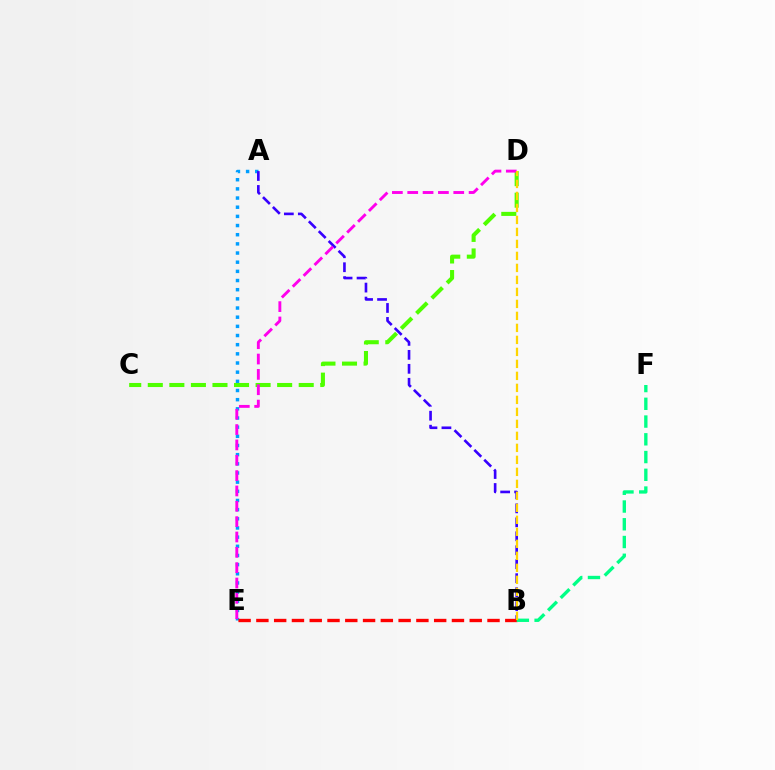{('A', 'E'): [{'color': '#009eff', 'line_style': 'dotted', 'thickness': 2.49}], ('A', 'B'): [{'color': '#3700ff', 'line_style': 'dashed', 'thickness': 1.9}], ('C', 'D'): [{'color': '#4fff00', 'line_style': 'dashed', 'thickness': 2.93}], ('B', 'E'): [{'color': '#ff0000', 'line_style': 'dashed', 'thickness': 2.42}], ('D', 'E'): [{'color': '#ff00ed', 'line_style': 'dashed', 'thickness': 2.08}], ('B', 'F'): [{'color': '#00ff86', 'line_style': 'dashed', 'thickness': 2.41}], ('B', 'D'): [{'color': '#ffd500', 'line_style': 'dashed', 'thickness': 1.63}]}